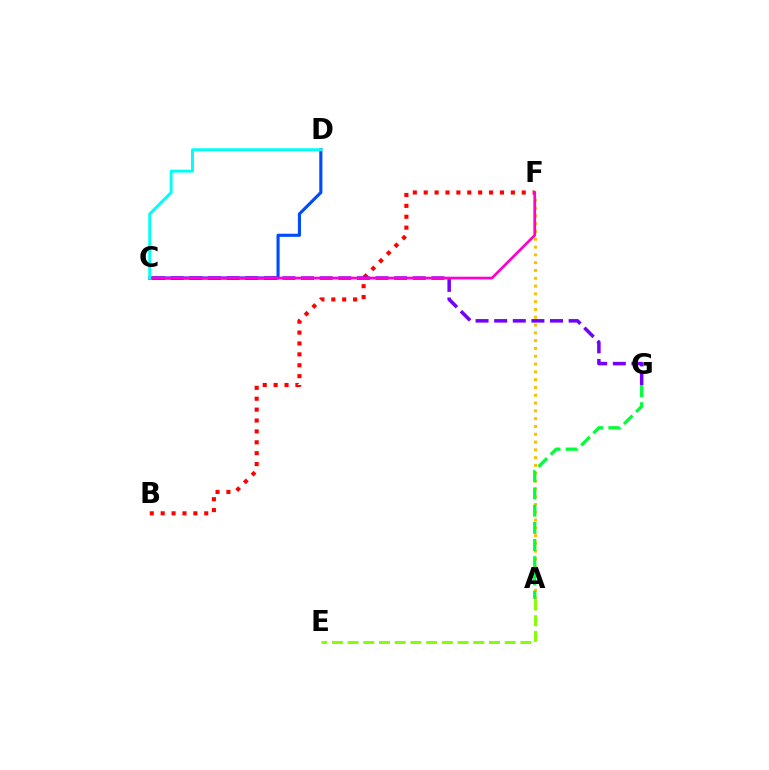{('A', 'E'): [{'color': '#84ff00', 'line_style': 'dashed', 'thickness': 2.13}], ('C', 'D'): [{'color': '#004bff', 'line_style': 'solid', 'thickness': 2.24}, {'color': '#00fff6', 'line_style': 'solid', 'thickness': 2.11}], ('A', 'F'): [{'color': '#ffbd00', 'line_style': 'dotted', 'thickness': 2.12}], ('A', 'G'): [{'color': '#00ff39', 'line_style': 'dashed', 'thickness': 2.33}], ('B', 'F'): [{'color': '#ff0000', 'line_style': 'dotted', 'thickness': 2.96}], ('C', 'G'): [{'color': '#7200ff', 'line_style': 'dashed', 'thickness': 2.53}], ('C', 'F'): [{'color': '#ff00cf', 'line_style': 'solid', 'thickness': 1.95}]}